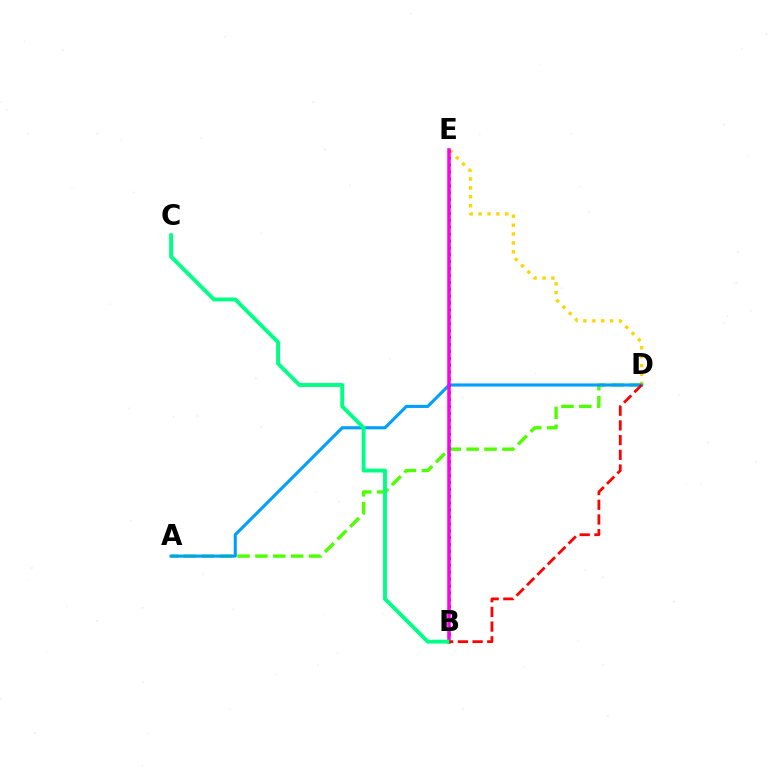{('D', 'E'): [{'color': '#ffd500', 'line_style': 'dotted', 'thickness': 2.42}], ('A', 'D'): [{'color': '#4fff00', 'line_style': 'dashed', 'thickness': 2.43}, {'color': '#009eff', 'line_style': 'solid', 'thickness': 2.24}], ('B', 'E'): [{'color': '#3700ff', 'line_style': 'dotted', 'thickness': 1.87}, {'color': '#ff00ed', 'line_style': 'solid', 'thickness': 2.54}], ('B', 'C'): [{'color': '#00ff86', 'line_style': 'solid', 'thickness': 2.79}], ('B', 'D'): [{'color': '#ff0000', 'line_style': 'dashed', 'thickness': 2.0}]}